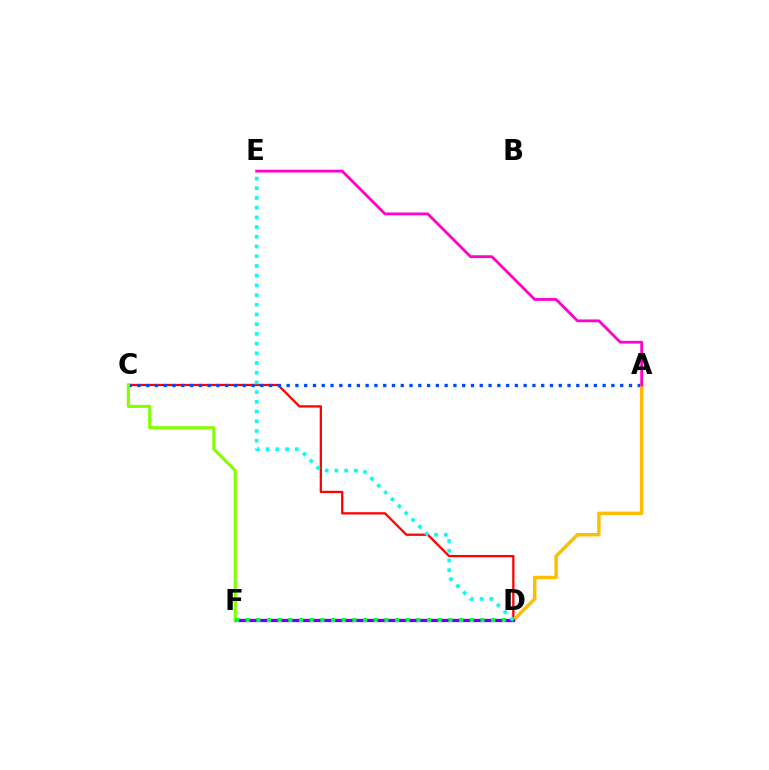{('C', 'D'): [{'color': '#ff0000', 'line_style': 'solid', 'thickness': 1.64}], ('A', 'C'): [{'color': '#004bff', 'line_style': 'dotted', 'thickness': 2.38}], ('A', 'D'): [{'color': '#ffbd00', 'line_style': 'solid', 'thickness': 2.48}], ('D', 'F'): [{'color': '#7200ff', 'line_style': 'solid', 'thickness': 2.37}, {'color': '#00ff39', 'line_style': 'dotted', 'thickness': 2.9}], ('C', 'F'): [{'color': '#84ff00', 'line_style': 'solid', 'thickness': 2.24}], ('D', 'E'): [{'color': '#00fff6', 'line_style': 'dotted', 'thickness': 2.64}], ('A', 'E'): [{'color': '#ff00cf', 'line_style': 'solid', 'thickness': 2.01}]}